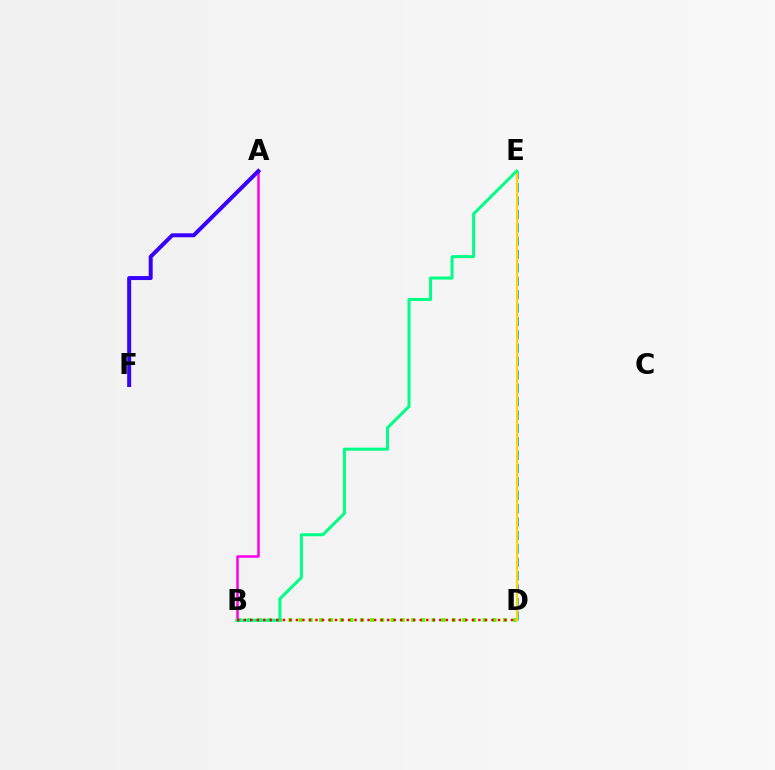{('B', 'D'): [{'color': '#4fff00', 'line_style': 'dotted', 'thickness': 2.78}, {'color': '#ff0000', 'line_style': 'dotted', 'thickness': 1.77}], ('D', 'E'): [{'color': '#009eff', 'line_style': 'dashed', 'thickness': 1.82}, {'color': '#ffd500', 'line_style': 'solid', 'thickness': 1.56}], ('A', 'B'): [{'color': '#ff00ed', 'line_style': 'solid', 'thickness': 1.82}], ('A', 'F'): [{'color': '#3700ff', 'line_style': 'solid', 'thickness': 2.87}], ('B', 'E'): [{'color': '#00ff86', 'line_style': 'solid', 'thickness': 2.17}]}